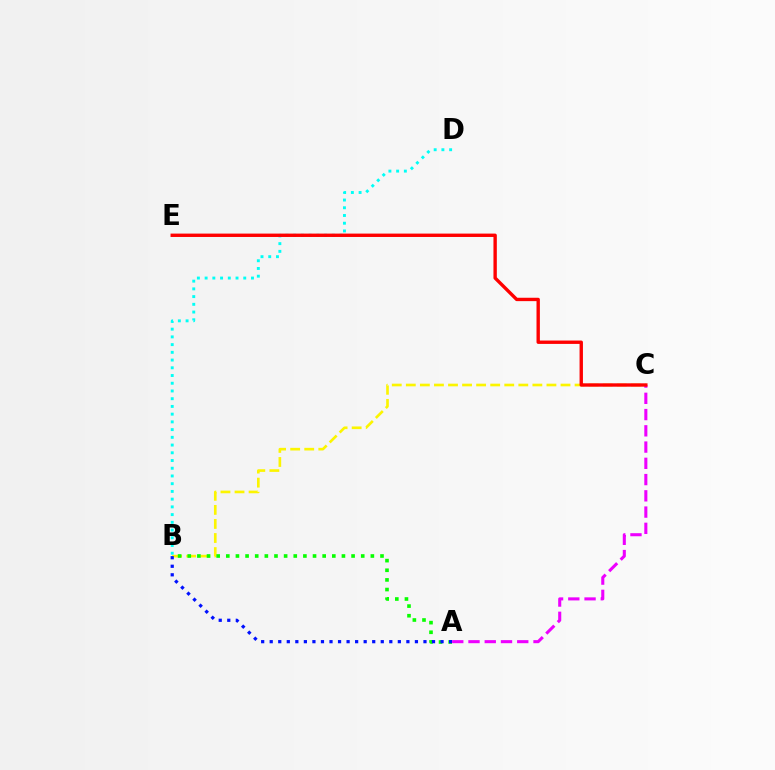{('B', 'C'): [{'color': '#fcf500', 'line_style': 'dashed', 'thickness': 1.91}], ('A', 'B'): [{'color': '#08ff00', 'line_style': 'dotted', 'thickness': 2.62}, {'color': '#0010ff', 'line_style': 'dotted', 'thickness': 2.32}], ('A', 'C'): [{'color': '#ee00ff', 'line_style': 'dashed', 'thickness': 2.21}], ('B', 'D'): [{'color': '#00fff6', 'line_style': 'dotted', 'thickness': 2.1}], ('C', 'E'): [{'color': '#ff0000', 'line_style': 'solid', 'thickness': 2.43}]}